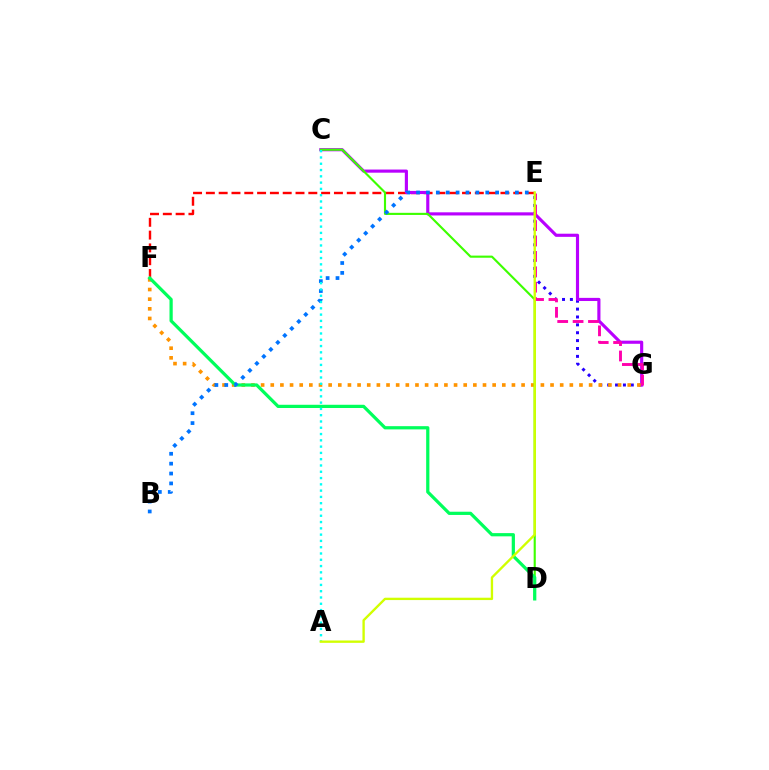{('E', 'F'): [{'color': '#ff0000', 'line_style': 'dashed', 'thickness': 1.74}], ('E', 'G'): [{'color': '#2500ff', 'line_style': 'dotted', 'thickness': 2.14}, {'color': '#ff00ac', 'line_style': 'dashed', 'thickness': 2.09}], ('C', 'G'): [{'color': '#b900ff', 'line_style': 'solid', 'thickness': 2.26}], ('F', 'G'): [{'color': '#ff9400', 'line_style': 'dotted', 'thickness': 2.62}], ('C', 'D'): [{'color': '#3dff00', 'line_style': 'solid', 'thickness': 1.53}], ('D', 'F'): [{'color': '#00ff5c', 'line_style': 'solid', 'thickness': 2.32}], ('B', 'E'): [{'color': '#0074ff', 'line_style': 'dotted', 'thickness': 2.69}], ('A', 'C'): [{'color': '#00fff6', 'line_style': 'dotted', 'thickness': 1.71}], ('A', 'E'): [{'color': '#d1ff00', 'line_style': 'solid', 'thickness': 1.69}]}